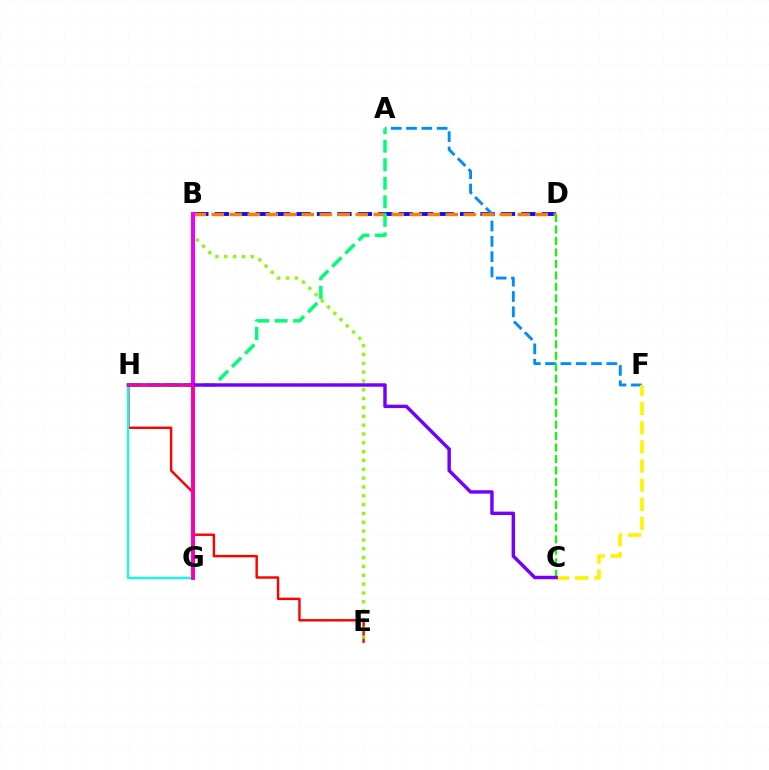{('B', 'D'): [{'color': '#0010ff', 'line_style': 'dashed', 'thickness': 2.78}, {'color': '#ff7c00', 'line_style': 'dashed', 'thickness': 2.45}], ('A', 'F'): [{'color': '#008cff', 'line_style': 'dashed', 'thickness': 2.08}], ('E', 'H'): [{'color': '#ff0000', 'line_style': 'solid', 'thickness': 1.75}], ('B', 'E'): [{'color': '#84ff00', 'line_style': 'dotted', 'thickness': 2.4}], ('A', 'H'): [{'color': '#00ff74', 'line_style': 'dashed', 'thickness': 2.52}], ('C', 'D'): [{'color': '#08ff00', 'line_style': 'dashed', 'thickness': 1.56}], ('G', 'H'): [{'color': '#00fff6', 'line_style': 'solid', 'thickness': 1.56}, {'color': '#ff0094', 'line_style': 'solid', 'thickness': 1.67}], ('C', 'F'): [{'color': '#fcf500', 'line_style': 'dashed', 'thickness': 2.6}], ('B', 'G'): [{'color': '#ee00ff', 'line_style': 'solid', 'thickness': 2.87}], ('C', 'H'): [{'color': '#7200ff', 'line_style': 'solid', 'thickness': 2.48}]}